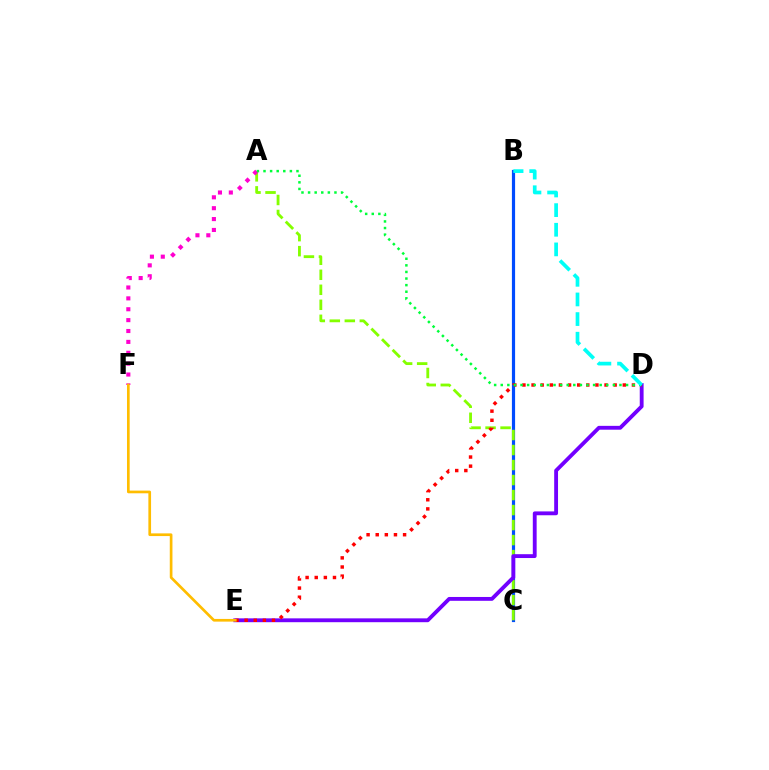{('B', 'C'): [{'color': '#004bff', 'line_style': 'solid', 'thickness': 2.3}], ('A', 'C'): [{'color': '#84ff00', 'line_style': 'dashed', 'thickness': 2.04}], ('D', 'E'): [{'color': '#7200ff', 'line_style': 'solid', 'thickness': 2.77}, {'color': '#ff0000', 'line_style': 'dotted', 'thickness': 2.48}], ('A', 'F'): [{'color': '#ff00cf', 'line_style': 'dotted', 'thickness': 2.96}], ('A', 'D'): [{'color': '#00ff39', 'line_style': 'dotted', 'thickness': 1.79}], ('B', 'D'): [{'color': '#00fff6', 'line_style': 'dashed', 'thickness': 2.67}], ('E', 'F'): [{'color': '#ffbd00', 'line_style': 'solid', 'thickness': 1.93}]}